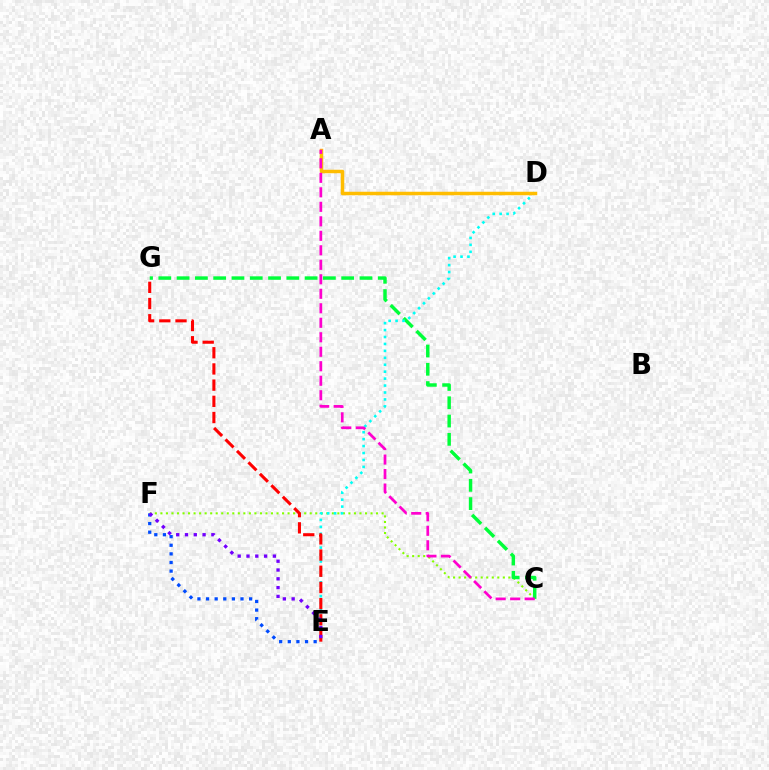{('C', 'F'): [{'color': '#84ff00', 'line_style': 'dotted', 'thickness': 1.5}], ('C', 'G'): [{'color': '#00ff39', 'line_style': 'dashed', 'thickness': 2.48}], ('D', 'E'): [{'color': '#00fff6', 'line_style': 'dotted', 'thickness': 1.88}], ('E', 'G'): [{'color': '#ff0000', 'line_style': 'dashed', 'thickness': 2.2}], ('A', 'D'): [{'color': '#ffbd00', 'line_style': 'solid', 'thickness': 2.52}], ('E', 'F'): [{'color': '#004bff', 'line_style': 'dotted', 'thickness': 2.34}, {'color': '#7200ff', 'line_style': 'dotted', 'thickness': 2.39}], ('A', 'C'): [{'color': '#ff00cf', 'line_style': 'dashed', 'thickness': 1.97}]}